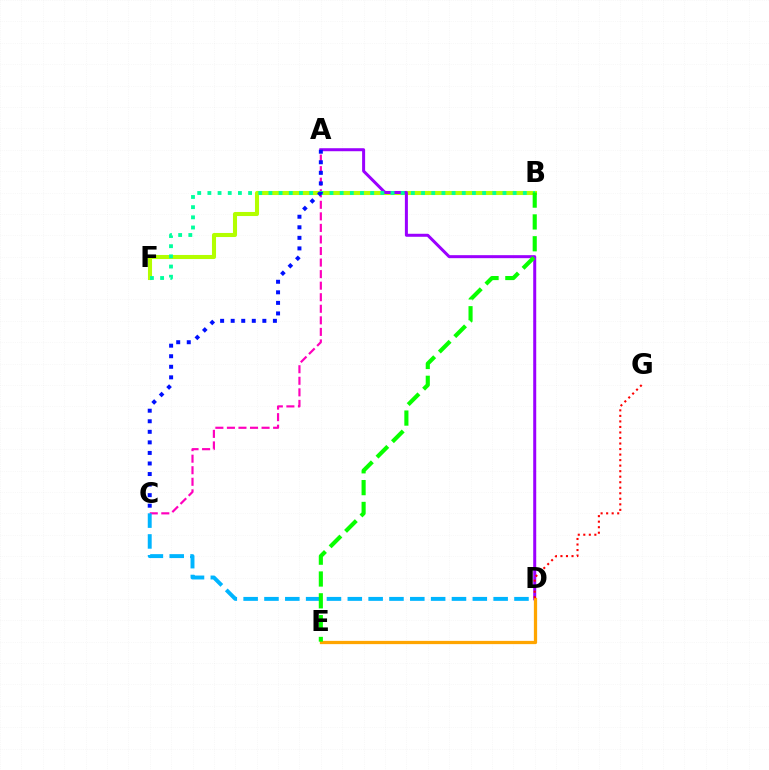{('B', 'F'): [{'color': '#b3ff00', 'line_style': 'solid', 'thickness': 2.93}, {'color': '#00ff9d', 'line_style': 'dotted', 'thickness': 2.76}], ('A', 'D'): [{'color': '#9b00ff', 'line_style': 'solid', 'thickness': 2.17}], ('A', 'C'): [{'color': '#ff00bd', 'line_style': 'dashed', 'thickness': 1.57}, {'color': '#0010ff', 'line_style': 'dotted', 'thickness': 2.87}], ('D', 'E'): [{'color': '#ffa500', 'line_style': 'solid', 'thickness': 2.34}], ('C', 'D'): [{'color': '#00b5ff', 'line_style': 'dashed', 'thickness': 2.83}], ('B', 'E'): [{'color': '#08ff00', 'line_style': 'dashed', 'thickness': 2.96}], ('D', 'G'): [{'color': '#ff0000', 'line_style': 'dotted', 'thickness': 1.5}]}